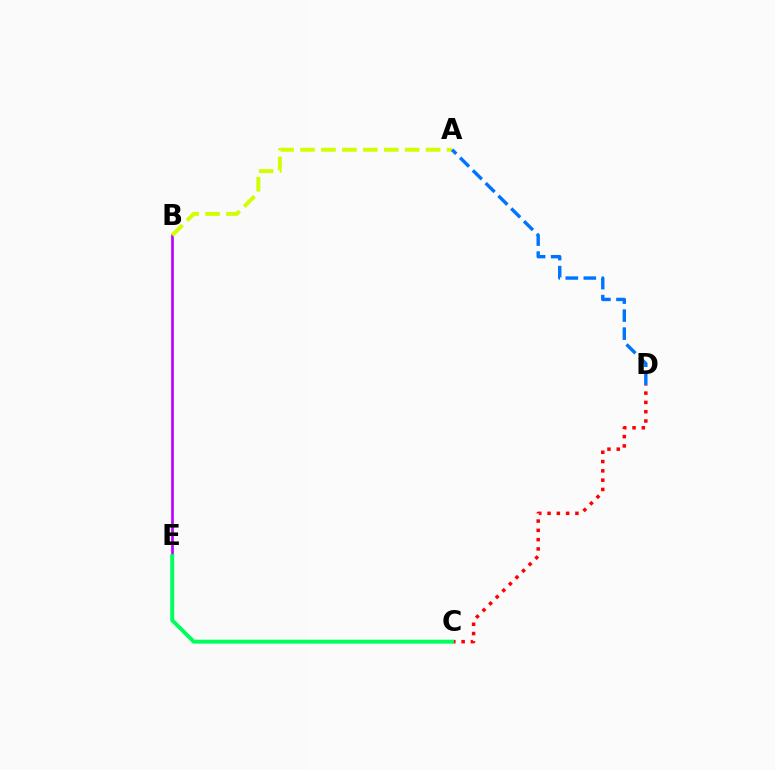{('C', 'D'): [{'color': '#ff0000', 'line_style': 'dotted', 'thickness': 2.52}], ('B', 'E'): [{'color': '#b900ff', 'line_style': 'solid', 'thickness': 1.91}], ('A', 'B'): [{'color': '#d1ff00', 'line_style': 'dashed', 'thickness': 2.84}], ('A', 'D'): [{'color': '#0074ff', 'line_style': 'dashed', 'thickness': 2.45}], ('C', 'E'): [{'color': '#00ff5c', 'line_style': 'solid', 'thickness': 2.83}]}